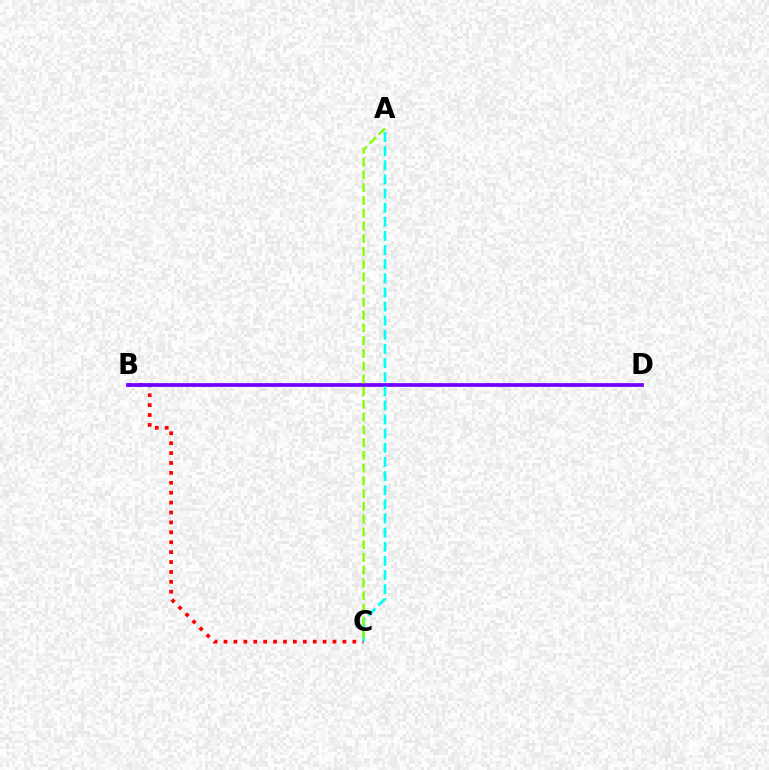{('B', 'C'): [{'color': '#ff0000', 'line_style': 'dotted', 'thickness': 2.69}], ('B', 'D'): [{'color': '#7200ff', 'line_style': 'solid', 'thickness': 2.68}], ('A', 'C'): [{'color': '#00fff6', 'line_style': 'dashed', 'thickness': 1.92}, {'color': '#84ff00', 'line_style': 'dashed', 'thickness': 1.73}]}